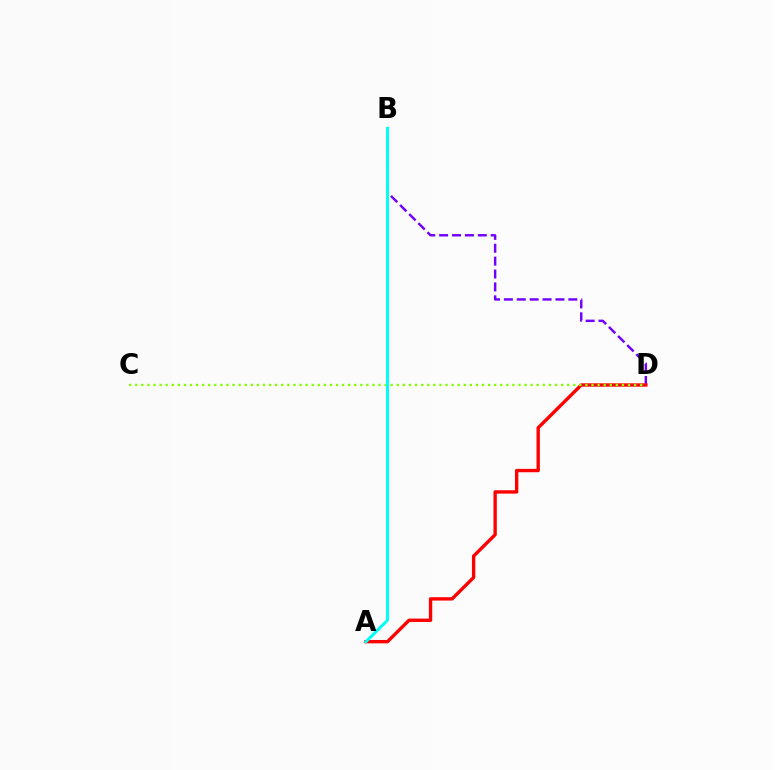{('B', 'D'): [{'color': '#7200ff', 'line_style': 'dashed', 'thickness': 1.75}], ('A', 'D'): [{'color': '#ff0000', 'line_style': 'solid', 'thickness': 2.43}], ('C', 'D'): [{'color': '#84ff00', 'line_style': 'dotted', 'thickness': 1.65}], ('A', 'B'): [{'color': '#00fff6', 'line_style': 'solid', 'thickness': 2.15}]}